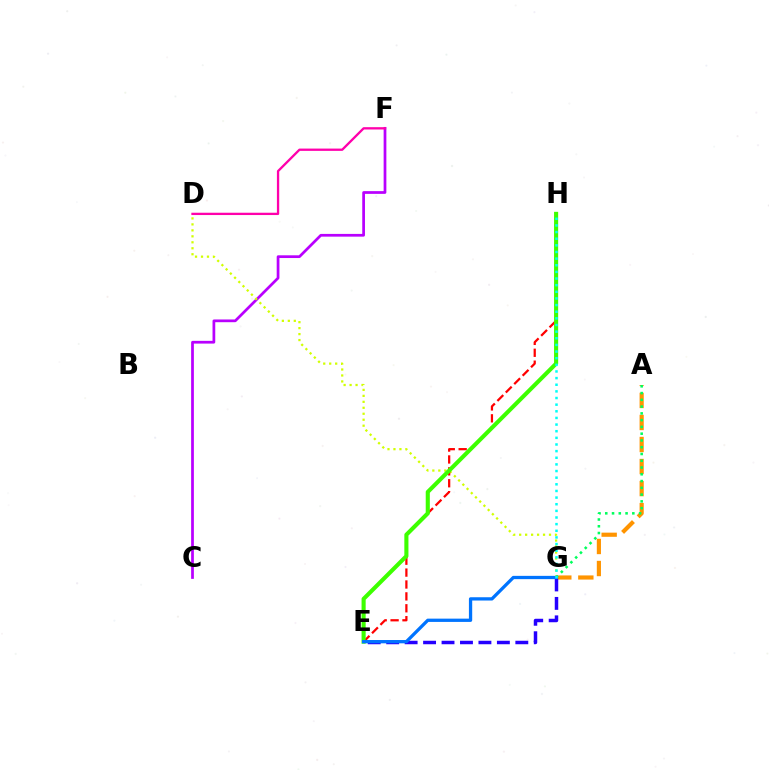{('C', 'F'): [{'color': '#b900ff', 'line_style': 'solid', 'thickness': 1.97}], ('A', 'G'): [{'color': '#ff9400', 'line_style': 'dashed', 'thickness': 2.99}, {'color': '#00ff5c', 'line_style': 'dotted', 'thickness': 1.84}], ('E', 'G'): [{'color': '#2500ff', 'line_style': 'dashed', 'thickness': 2.51}, {'color': '#0074ff', 'line_style': 'solid', 'thickness': 2.36}], ('D', 'G'): [{'color': '#d1ff00', 'line_style': 'dotted', 'thickness': 1.62}], ('D', 'F'): [{'color': '#ff00ac', 'line_style': 'solid', 'thickness': 1.66}], ('E', 'H'): [{'color': '#ff0000', 'line_style': 'dashed', 'thickness': 1.62}, {'color': '#3dff00', 'line_style': 'solid', 'thickness': 2.95}], ('G', 'H'): [{'color': '#00fff6', 'line_style': 'dotted', 'thickness': 1.8}]}